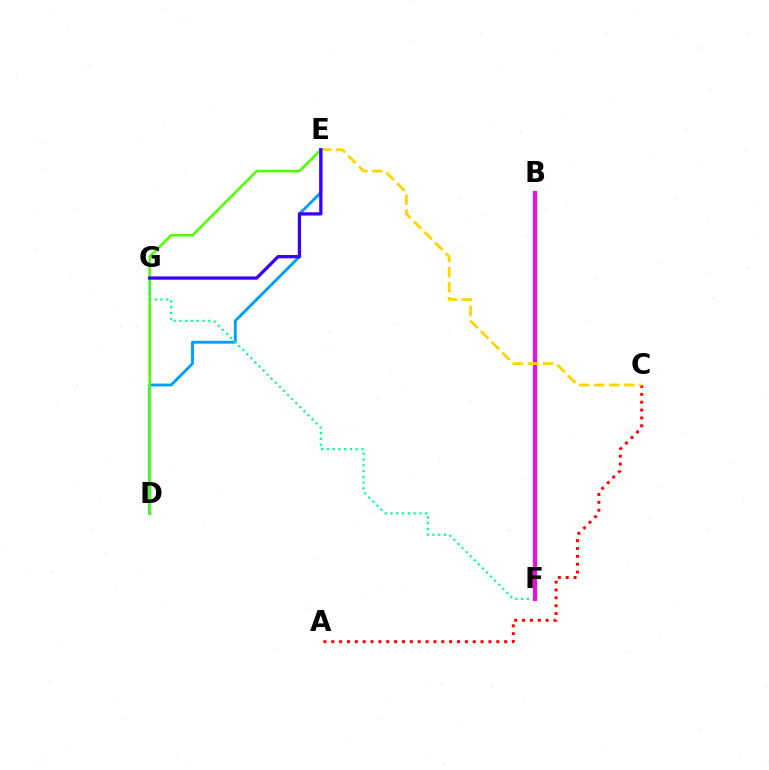{('D', 'E'): [{'color': '#009eff', 'line_style': 'solid', 'thickness': 2.06}, {'color': '#4fff00', 'line_style': 'solid', 'thickness': 1.86}], ('A', 'C'): [{'color': '#ff0000', 'line_style': 'dotted', 'thickness': 2.14}], ('F', 'G'): [{'color': '#00ff86', 'line_style': 'dotted', 'thickness': 1.57}], ('B', 'F'): [{'color': '#ff00ed', 'line_style': 'solid', 'thickness': 2.89}], ('C', 'E'): [{'color': '#ffd500', 'line_style': 'dashed', 'thickness': 2.04}], ('E', 'G'): [{'color': '#3700ff', 'line_style': 'solid', 'thickness': 2.36}]}